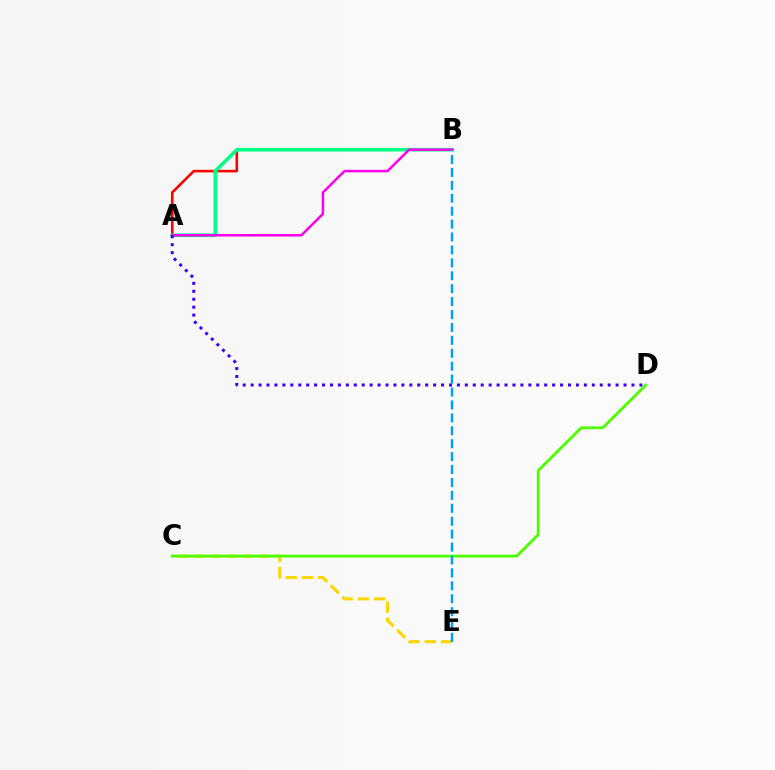{('C', 'E'): [{'color': '#ffd500', 'line_style': 'dashed', 'thickness': 2.2}], ('A', 'B'): [{'color': '#ff0000', 'line_style': 'solid', 'thickness': 1.86}, {'color': '#00ff86', 'line_style': 'solid', 'thickness': 2.58}, {'color': '#ff00ed', 'line_style': 'solid', 'thickness': 1.79}], ('C', 'D'): [{'color': '#4fff00', 'line_style': 'solid', 'thickness': 2.06}], ('A', 'D'): [{'color': '#3700ff', 'line_style': 'dotted', 'thickness': 2.16}], ('B', 'E'): [{'color': '#009eff', 'line_style': 'dashed', 'thickness': 1.76}]}